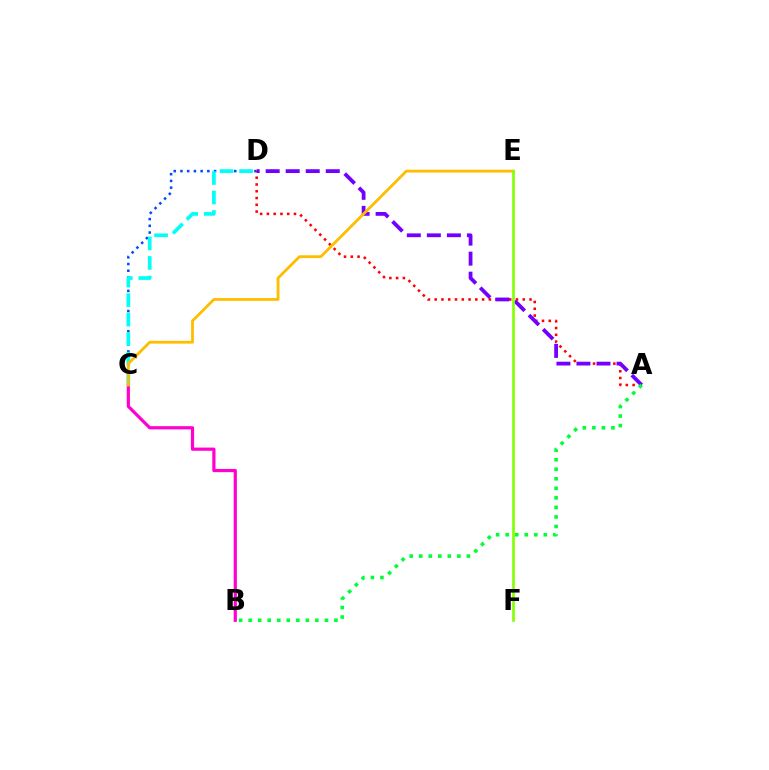{('B', 'C'): [{'color': '#ff00cf', 'line_style': 'solid', 'thickness': 2.3}], ('C', 'D'): [{'color': '#004bff', 'line_style': 'dotted', 'thickness': 1.83}, {'color': '#00fff6', 'line_style': 'dashed', 'thickness': 2.65}], ('A', 'D'): [{'color': '#ff0000', 'line_style': 'dotted', 'thickness': 1.84}, {'color': '#7200ff', 'line_style': 'dashed', 'thickness': 2.72}], ('A', 'B'): [{'color': '#00ff39', 'line_style': 'dotted', 'thickness': 2.59}], ('C', 'E'): [{'color': '#ffbd00', 'line_style': 'solid', 'thickness': 2.02}], ('E', 'F'): [{'color': '#84ff00', 'line_style': 'solid', 'thickness': 1.91}]}